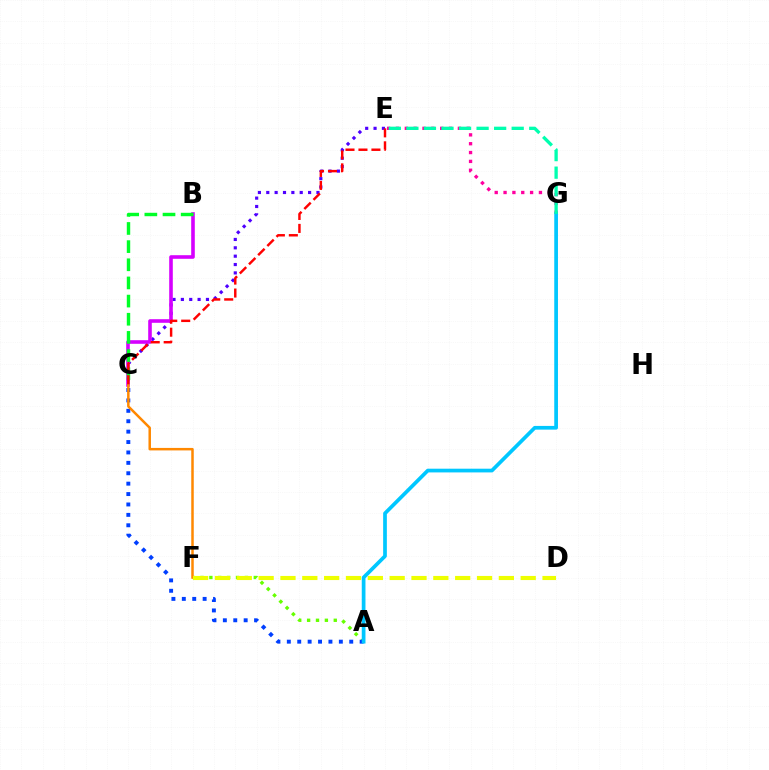{('C', 'E'): [{'color': '#4f00ff', 'line_style': 'dotted', 'thickness': 2.27}, {'color': '#ff0000', 'line_style': 'dashed', 'thickness': 1.76}], ('A', 'F'): [{'color': '#66ff00', 'line_style': 'dotted', 'thickness': 2.41}], ('A', 'C'): [{'color': '#003fff', 'line_style': 'dotted', 'thickness': 2.83}], ('E', 'G'): [{'color': '#ff00a0', 'line_style': 'dotted', 'thickness': 2.4}, {'color': '#00ffaf', 'line_style': 'dashed', 'thickness': 2.38}], ('B', 'C'): [{'color': '#d600ff', 'line_style': 'solid', 'thickness': 2.6}, {'color': '#00ff27', 'line_style': 'dashed', 'thickness': 2.47}], ('C', 'F'): [{'color': '#ff8800', 'line_style': 'solid', 'thickness': 1.8}], ('A', 'G'): [{'color': '#00c7ff', 'line_style': 'solid', 'thickness': 2.67}], ('D', 'F'): [{'color': '#eeff00', 'line_style': 'dashed', 'thickness': 2.97}]}